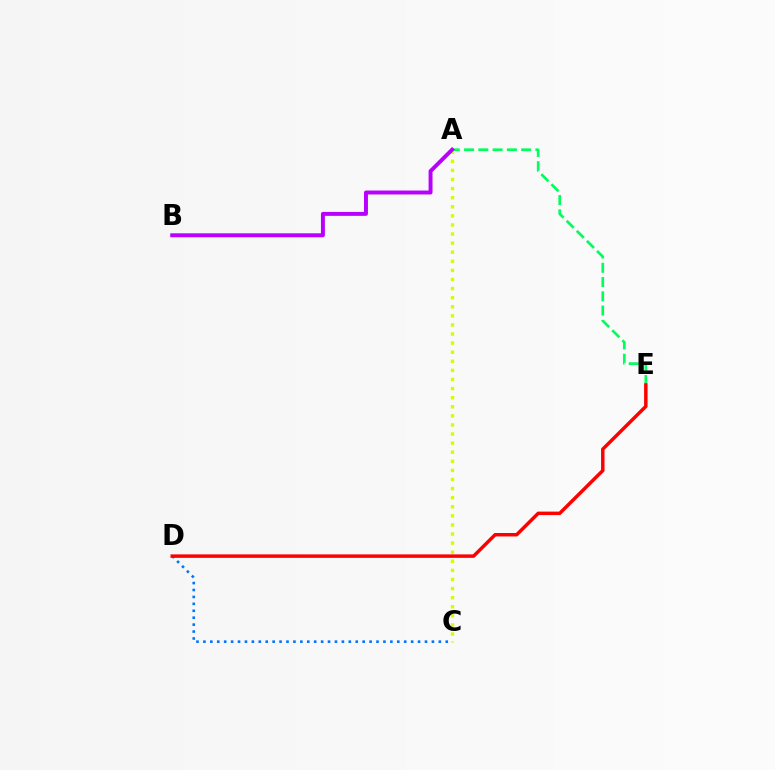{('A', 'E'): [{'color': '#00ff5c', 'line_style': 'dashed', 'thickness': 1.94}], ('C', 'D'): [{'color': '#0074ff', 'line_style': 'dotted', 'thickness': 1.88}], ('D', 'E'): [{'color': '#ff0000', 'line_style': 'solid', 'thickness': 2.49}], ('A', 'C'): [{'color': '#d1ff00', 'line_style': 'dotted', 'thickness': 2.47}], ('A', 'B'): [{'color': '#b900ff', 'line_style': 'solid', 'thickness': 2.84}]}